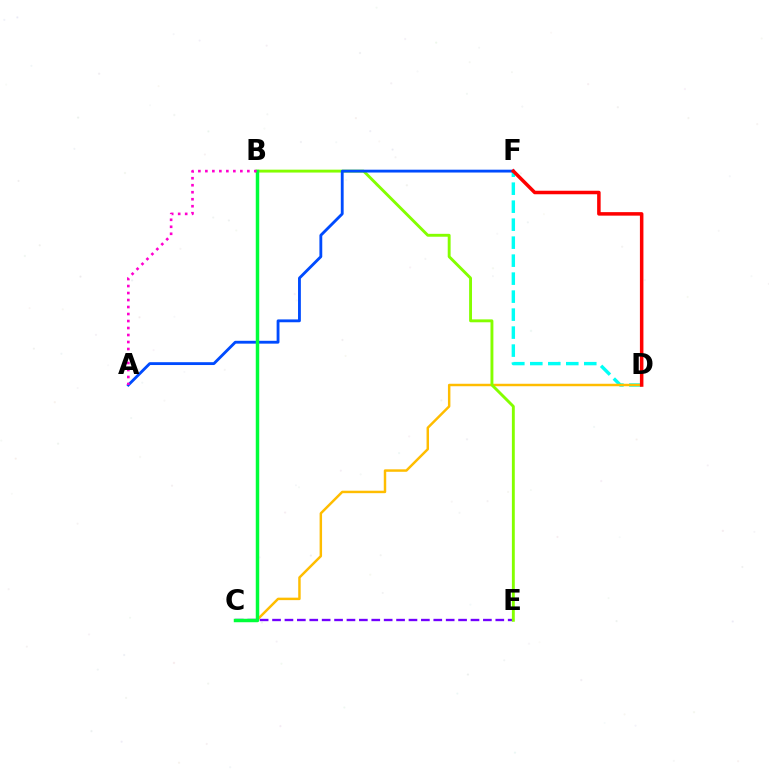{('D', 'F'): [{'color': '#00fff6', 'line_style': 'dashed', 'thickness': 2.44}, {'color': '#ff0000', 'line_style': 'solid', 'thickness': 2.53}], ('C', 'D'): [{'color': '#ffbd00', 'line_style': 'solid', 'thickness': 1.77}], ('C', 'E'): [{'color': '#7200ff', 'line_style': 'dashed', 'thickness': 1.68}], ('B', 'E'): [{'color': '#84ff00', 'line_style': 'solid', 'thickness': 2.08}], ('A', 'F'): [{'color': '#004bff', 'line_style': 'solid', 'thickness': 2.05}], ('B', 'C'): [{'color': '#00ff39', 'line_style': 'solid', 'thickness': 2.49}], ('A', 'B'): [{'color': '#ff00cf', 'line_style': 'dotted', 'thickness': 1.9}]}